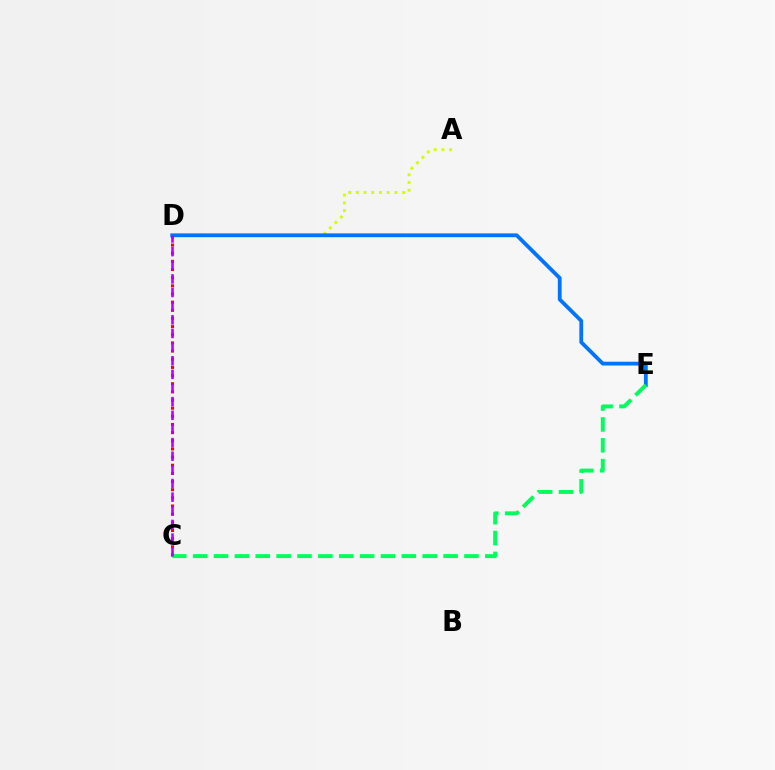{('A', 'D'): [{'color': '#d1ff00', 'line_style': 'dotted', 'thickness': 2.1}], ('C', 'D'): [{'color': '#ff0000', 'line_style': 'dotted', 'thickness': 2.22}, {'color': '#b900ff', 'line_style': 'dashed', 'thickness': 1.85}], ('D', 'E'): [{'color': '#0074ff', 'line_style': 'solid', 'thickness': 2.74}], ('C', 'E'): [{'color': '#00ff5c', 'line_style': 'dashed', 'thickness': 2.84}]}